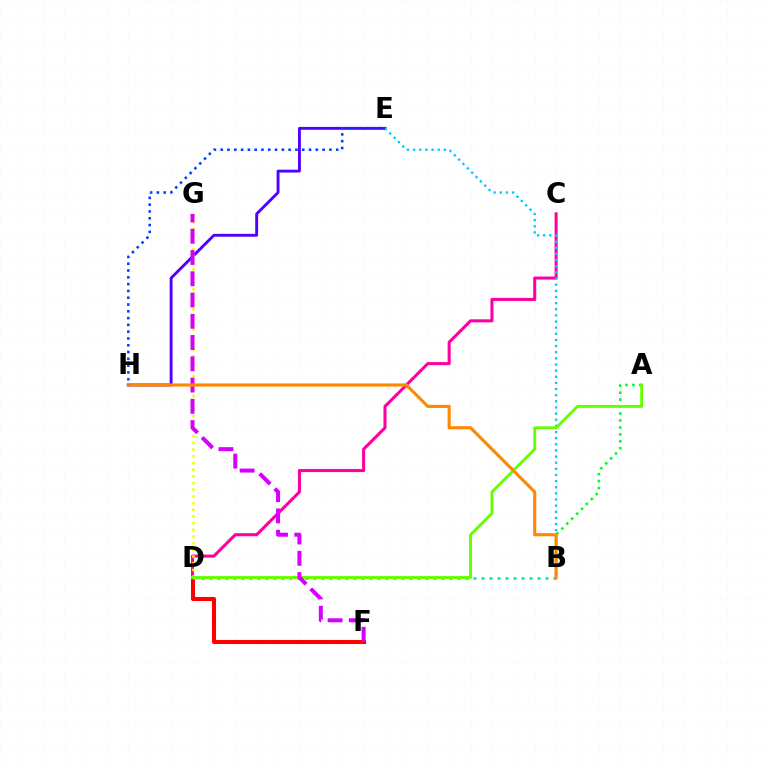{('D', 'F'): [{'color': '#ff0000', 'line_style': 'solid', 'thickness': 2.92}], ('E', 'H'): [{'color': '#4f00ff', 'line_style': 'solid', 'thickness': 2.07}, {'color': '#003fff', 'line_style': 'dotted', 'thickness': 1.85}], ('C', 'D'): [{'color': '#ff00a0', 'line_style': 'solid', 'thickness': 2.2}], ('B', 'D'): [{'color': '#00ffaf', 'line_style': 'dotted', 'thickness': 2.17}], ('A', 'B'): [{'color': '#00ff27', 'line_style': 'dotted', 'thickness': 1.89}], ('D', 'G'): [{'color': '#eeff00', 'line_style': 'dotted', 'thickness': 1.82}], ('B', 'E'): [{'color': '#00c7ff', 'line_style': 'dotted', 'thickness': 1.67}], ('A', 'D'): [{'color': '#66ff00', 'line_style': 'solid', 'thickness': 2.08}], ('F', 'G'): [{'color': '#d600ff', 'line_style': 'dashed', 'thickness': 2.89}], ('B', 'H'): [{'color': '#ff8800', 'line_style': 'solid', 'thickness': 2.26}]}